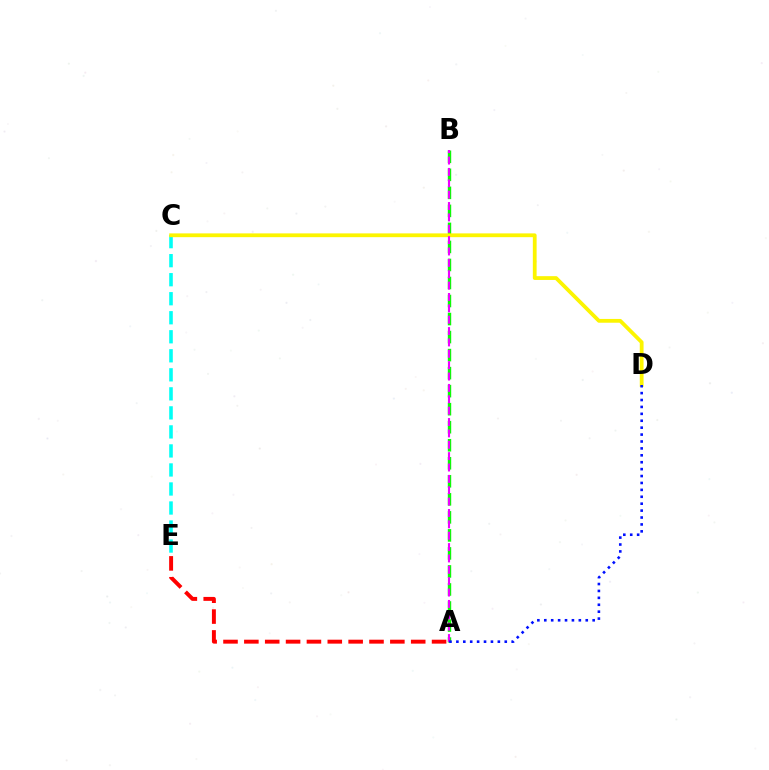{('A', 'E'): [{'color': '#ff0000', 'line_style': 'dashed', 'thickness': 2.83}], ('A', 'B'): [{'color': '#08ff00', 'line_style': 'dashed', 'thickness': 2.45}, {'color': '#ee00ff', 'line_style': 'dashed', 'thickness': 1.54}], ('C', 'E'): [{'color': '#00fff6', 'line_style': 'dashed', 'thickness': 2.58}], ('C', 'D'): [{'color': '#fcf500', 'line_style': 'solid', 'thickness': 2.72}], ('A', 'D'): [{'color': '#0010ff', 'line_style': 'dotted', 'thickness': 1.88}]}